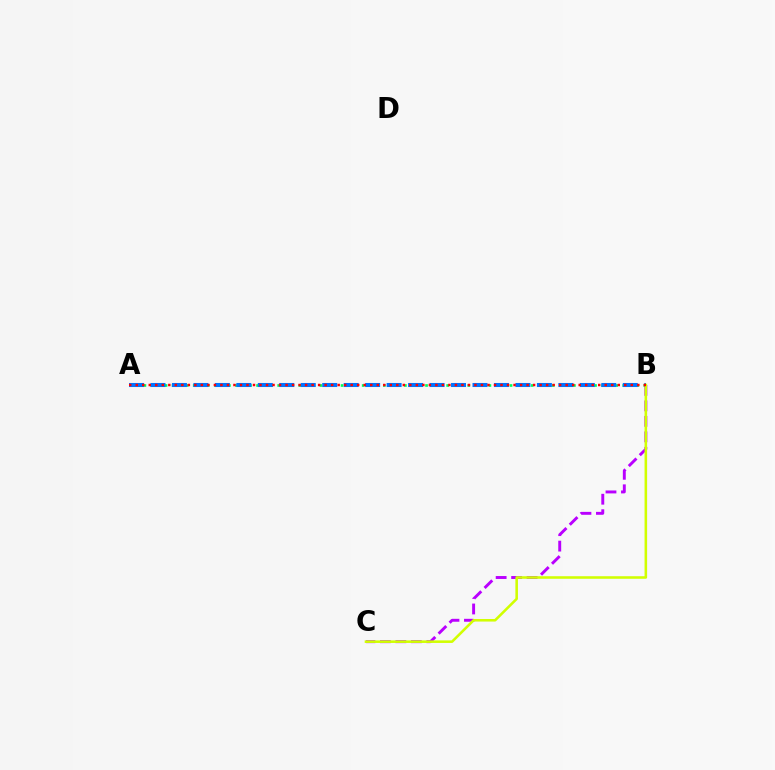{('B', 'C'): [{'color': '#b900ff', 'line_style': 'dashed', 'thickness': 2.1}, {'color': '#d1ff00', 'line_style': 'solid', 'thickness': 1.85}], ('A', 'B'): [{'color': '#00ff5c', 'line_style': 'dotted', 'thickness': 1.91}, {'color': '#0074ff', 'line_style': 'dashed', 'thickness': 2.92}, {'color': '#ff0000', 'line_style': 'dotted', 'thickness': 1.77}]}